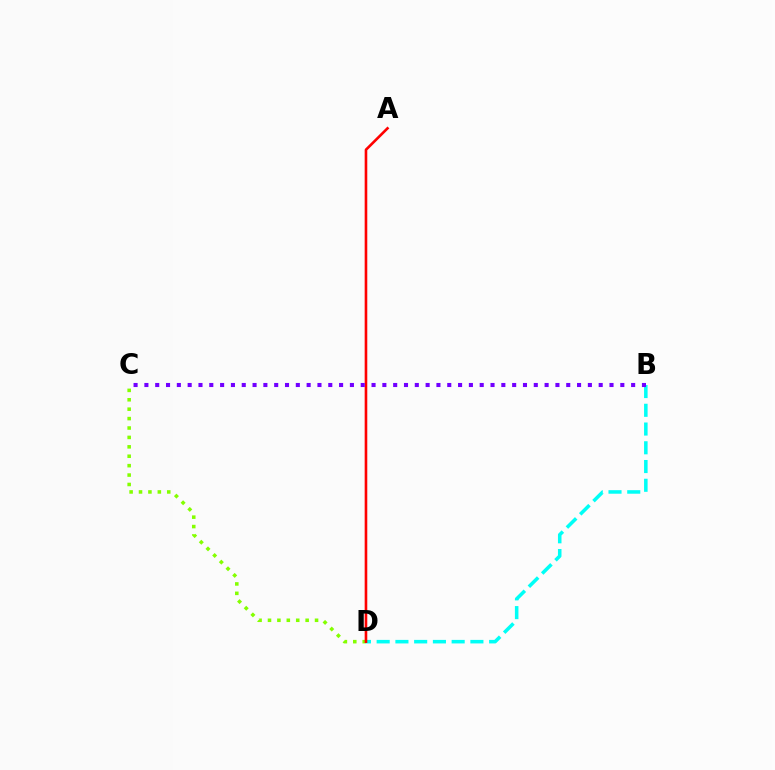{('C', 'D'): [{'color': '#84ff00', 'line_style': 'dotted', 'thickness': 2.56}], ('B', 'D'): [{'color': '#00fff6', 'line_style': 'dashed', 'thickness': 2.55}], ('A', 'D'): [{'color': '#ff0000', 'line_style': 'solid', 'thickness': 1.88}], ('B', 'C'): [{'color': '#7200ff', 'line_style': 'dotted', 'thickness': 2.94}]}